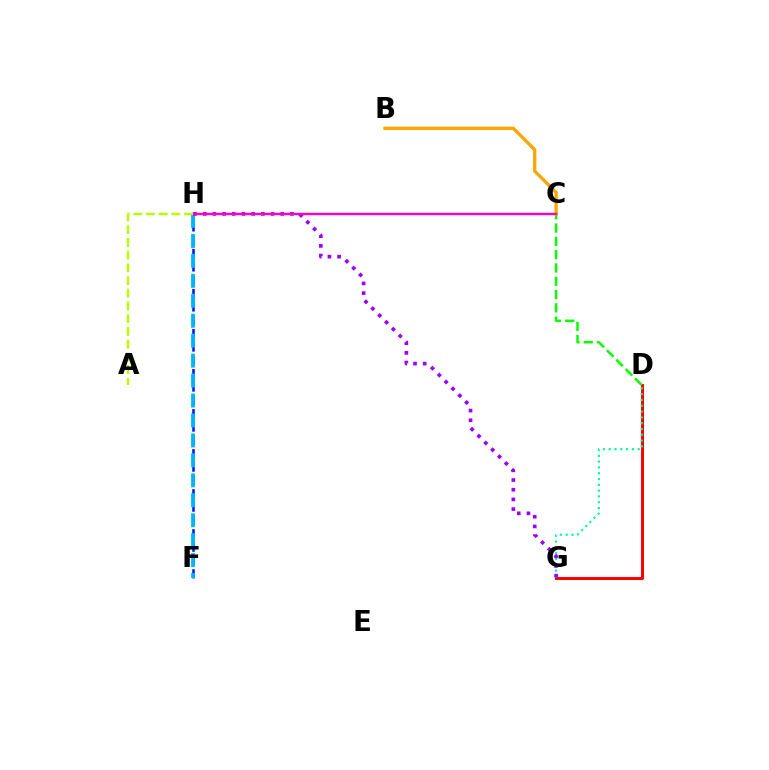{('D', 'G'): [{'color': '#ff0000', 'line_style': 'solid', 'thickness': 2.13}, {'color': '#00ff9d', 'line_style': 'dotted', 'thickness': 1.58}], ('C', 'D'): [{'color': '#08ff00', 'line_style': 'dashed', 'thickness': 1.81}], ('F', 'H'): [{'color': '#0010ff', 'line_style': 'dashed', 'thickness': 1.81}, {'color': '#00b5ff', 'line_style': 'dashed', 'thickness': 2.71}], ('B', 'C'): [{'color': '#ffa500', 'line_style': 'solid', 'thickness': 2.38}], ('G', 'H'): [{'color': '#9b00ff', 'line_style': 'dotted', 'thickness': 2.63}], ('C', 'H'): [{'color': '#ff00bd', 'line_style': 'solid', 'thickness': 1.72}], ('A', 'H'): [{'color': '#b3ff00', 'line_style': 'dashed', 'thickness': 1.73}]}